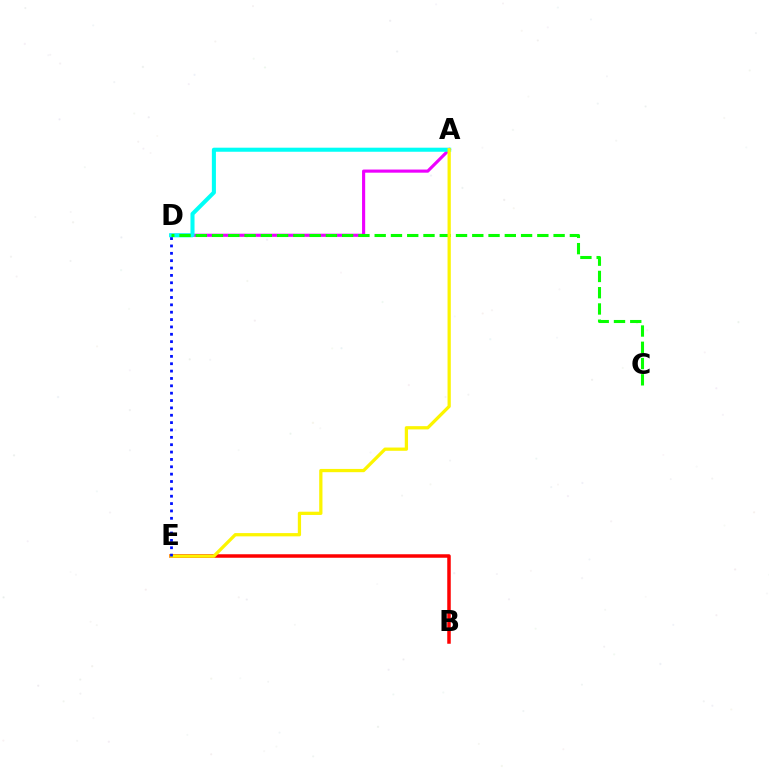{('B', 'E'): [{'color': '#ff0000', 'line_style': 'solid', 'thickness': 2.52}], ('A', 'D'): [{'color': '#ee00ff', 'line_style': 'solid', 'thickness': 2.25}, {'color': '#00fff6', 'line_style': 'solid', 'thickness': 2.92}], ('C', 'D'): [{'color': '#08ff00', 'line_style': 'dashed', 'thickness': 2.21}], ('A', 'E'): [{'color': '#fcf500', 'line_style': 'solid', 'thickness': 2.34}], ('D', 'E'): [{'color': '#0010ff', 'line_style': 'dotted', 'thickness': 2.0}]}